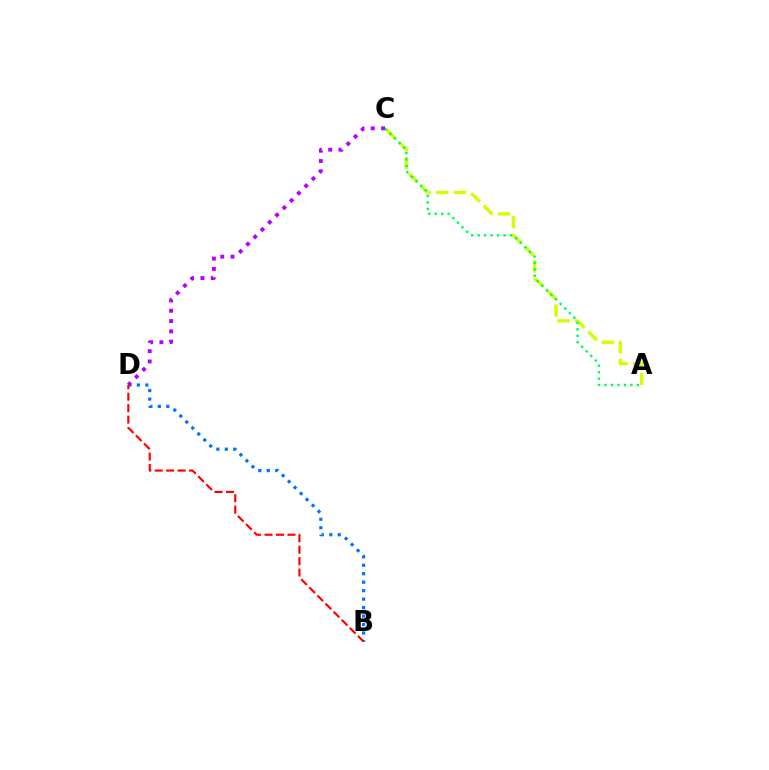{('B', 'D'): [{'color': '#0074ff', 'line_style': 'dotted', 'thickness': 2.3}, {'color': '#ff0000', 'line_style': 'dashed', 'thickness': 1.56}], ('A', 'C'): [{'color': '#d1ff00', 'line_style': 'dashed', 'thickness': 2.4}, {'color': '#00ff5c', 'line_style': 'dotted', 'thickness': 1.76}], ('C', 'D'): [{'color': '#b900ff', 'line_style': 'dotted', 'thickness': 2.8}]}